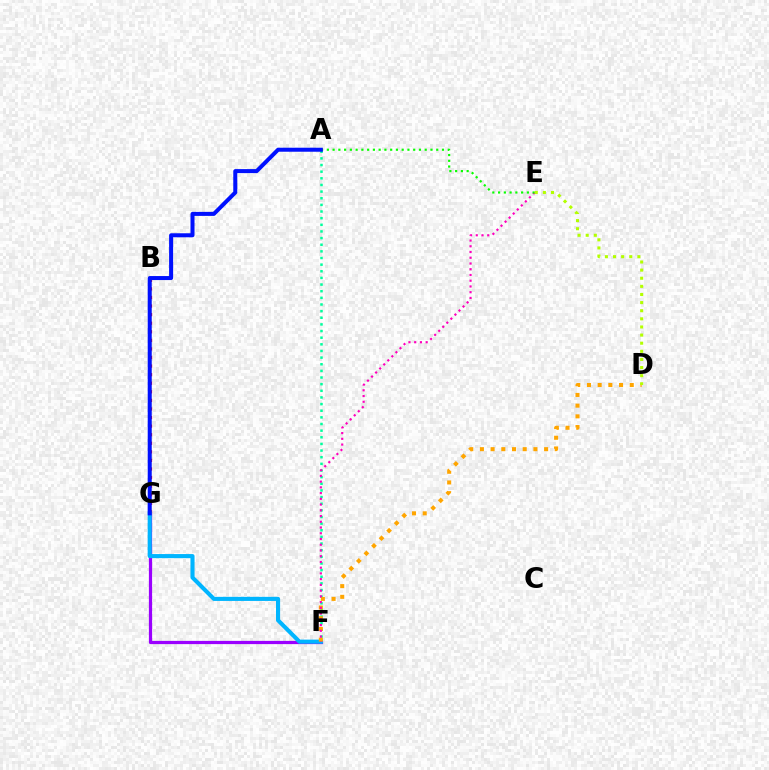{('F', 'G'): [{'color': '#9b00ff', 'line_style': 'solid', 'thickness': 2.33}, {'color': '#00b5ff', 'line_style': 'solid', 'thickness': 2.95}], ('B', 'G'): [{'color': '#ff0000', 'line_style': 'dotted', 'thickness': 2.33}], ('A', 'F'): [{'color': '#00ff9d', 'line_style': 'dotted', 'thickness': 1.8}], ('D', 'F'): [{'color': '#ffa500', 'line_style': 'dotted', 'thickness': 2.91}], ('E', 'F'): [{'color': '#ff00bd', 'line_style': 'dotted', 'thickness': 1.56}], ('A', 'E'): [{'color': '#08ff00', 'line_style': 'dotted', 'thickness': 1.56}], ('A', 'G'): [{'color': '#0010ff', 'line_style': 'solid', 'thickness': 2.89}], ('D', 'E'): [{'color': '#b3ff00', 'line_style': 'dotted', 'thickness': 2.21}]}